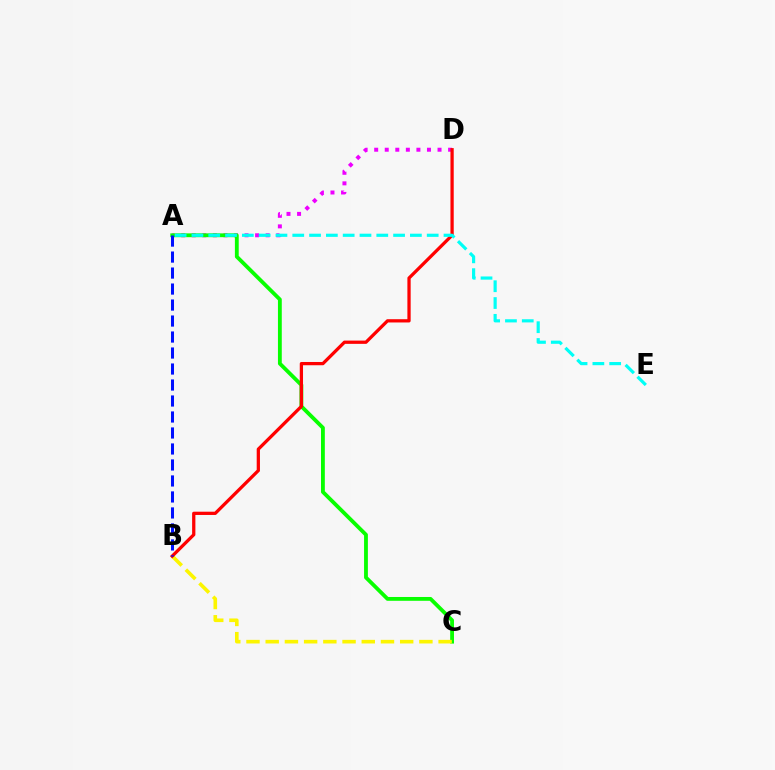{('A', 'D'): [{'color': '#ee00ff', 'line_style': 'dotted', 'thickness': 2.87}], ('A', 'C'): [{'color': '#08ff00', 'line_style': 'solid', 'thickness': 2.75}], ('B', 'C'): [{'color': '#fcf500', 'line_style': 'dashed', 'thickness': 2.61}], ('B', 'D'): [{'color': '#ff0000', 'line_style': 'solid', 'thickness': 2.35}], ('A', 'B'): [{'color': '#0010ff', 'line_style': 'dashed', 'thickness': 2.17}], ('A', 'E'): [{'color': '#00fff6', 'line_style': 'dashed', 'thickness': 2.28}]}